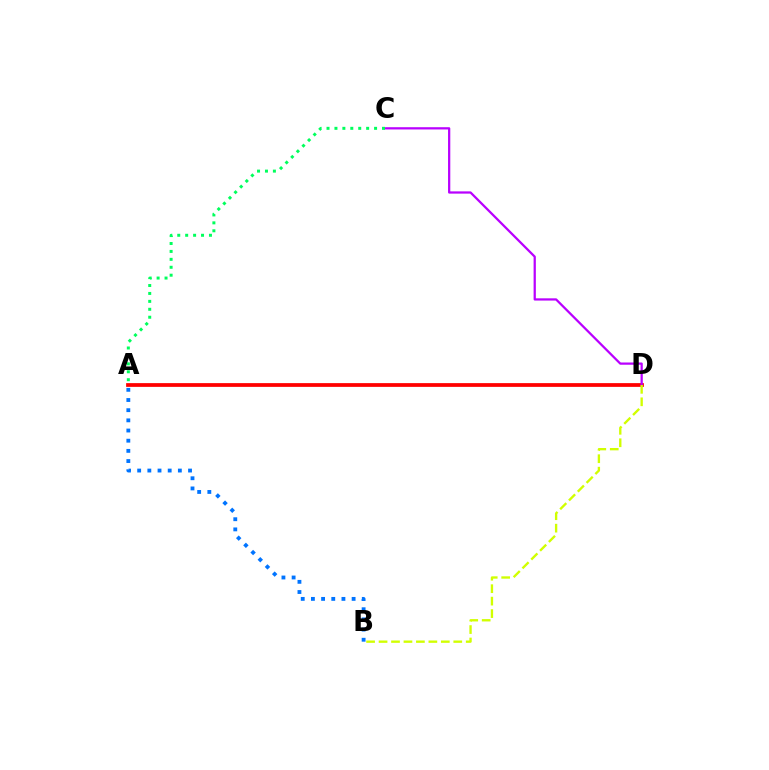{('A', 'D'): [{'color': '#ff0000', 'line_style': 'solid', 'thickness': 2.7}], ('C', 'D'): [{'color': '#b900ff', 'line_style': 'solid', 'thickness': 1.62}], ('B', 'D'): [{'color': '#d1ff00', 'line_style': 'dashed', 'thickness': 1.69}], ('A', 'C'): [{'color': '#00ff5c', 'line_style': 'dotted', 'thickness': 2.15}], ('A', 'B'): [{'color': '#0074ff', 'line_style': 'dotted', 'thickness': 2.76}]}